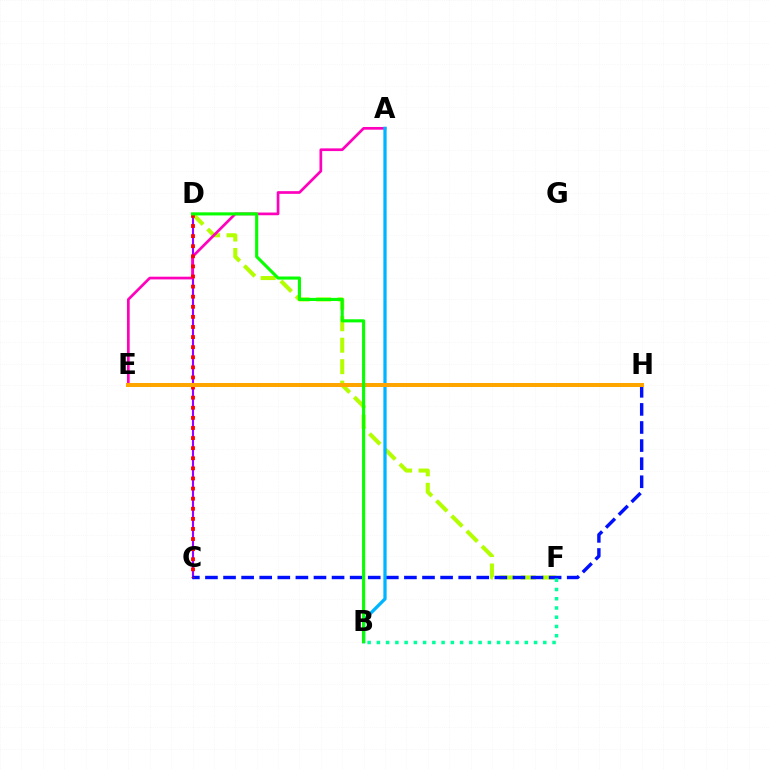{('C', 'D'): [{'color': '#9b00ff', 'line_style': 'solid', 'thickness': 1.53}, {'color': '#ff0000', 'line_style': 'dotted', 'thickness': 2.74}], ('D', 'F'): [{'color': '#b3ff00', 'line_style': 'dashed', 'thickness': 2.91}], ('A', 'E'): [{'color': '#ff00bd', 'line_style': 'solid', 'thickness': 1.95}], ('C', 'H'): [{'color': '#0010ff', 'line_style': 'dashed', 'thickness': 2.46}], ('A', 'B'): [{'color': '#00b5ff', 'line_style': 'solid', 'thickness': 2.35}], ('E', 'H'): [{'color': '#ffa500', 'line_style': 'solid', 'thickness': 2.88}], ('B', 'F'): [{'color': '#00ff9d', 'line_style': 'dotted', 'thickness': 2.51}], ('B', 'D'): [{'color': '#08ff00', 'line_style': 'solid', 'thickness': 2.24}]}